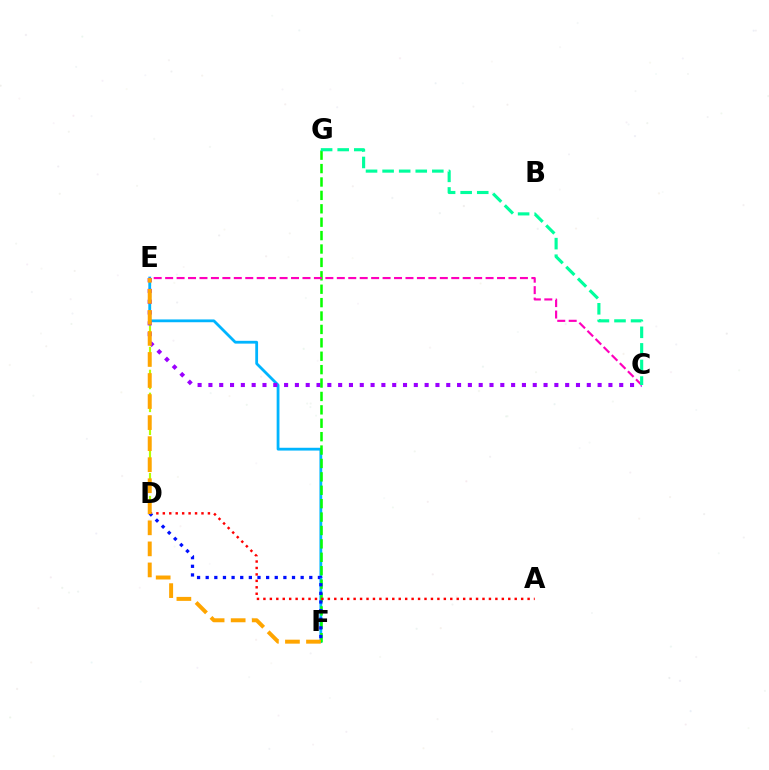{('D', 'E'): [{'color': '#b3ff00', 'line_style': 'dashed', 'thickness': 1.56}], ('E', 'F'): [{'color': '#00b5ff', 'line_style': 'solid', 'thickness': 2.01}, {'color': '#ffa500', 'line_style': 'dashed', 'thickness': 2.86}], ('C', 'E'): [{'color': '#9b00ff', 'line_style': 'dotted', 'thickness': 2.94}, {'color': '#ff00bd', 'line_style': 'dashed', 'thickness': 1.55}], ('F', 'G'): [{'color': '#08ff00', 'line_style': 'dashed', 'thickness': 1.82}], ('A', 'D'): [{'color': '#ff0000', 'line_style': 'dotted', 'thickness': 1.75}], ('D', 'F'): [{'color': '#0010ff', 'line_style': 'dotted', 'thickness': 2.35}], ('C', 'G'): [{'color': '#00ff9d', 'line_style': 'dashed', 'thickness': 2.25}]}